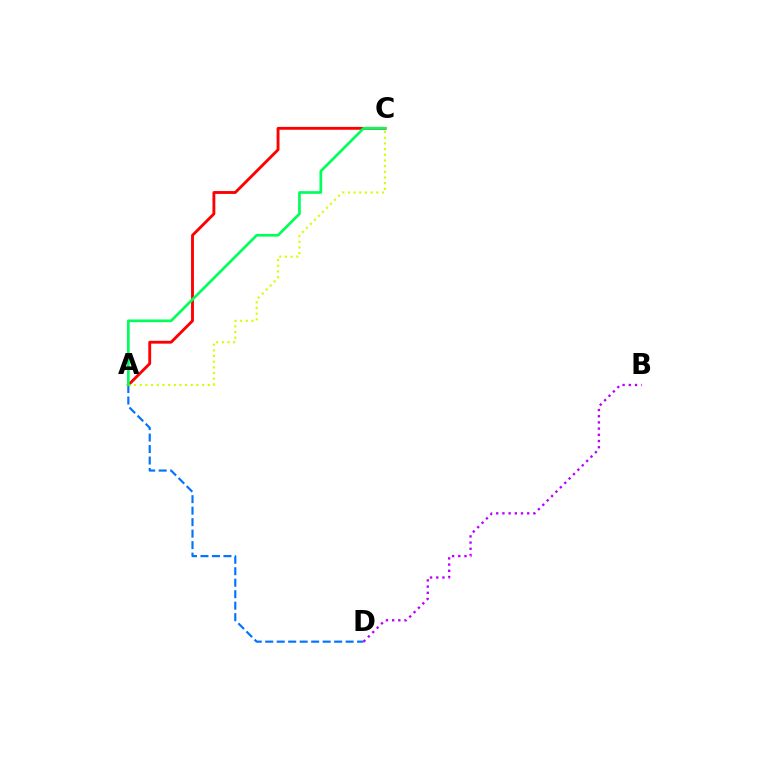{('A', 'D'): [{'color': '#0074ff', 'line_style': 'dashed', 'thickness': 1.56}], ('A', 'C'): [{'color': '#ff0000', 'line_style': 'solid', 'thickness': 2.06}, {'color': '#d1ff00', 'line_style': 'dotted', 'thickness': 1.54}, {'color': '#00ff5c', 'line_style': 'solid', 'thickness': 1.95}], ('B', 'D'): [{'color': '#b900ff', 'line_style': 'dotted', 'thickness': 1.68}]}